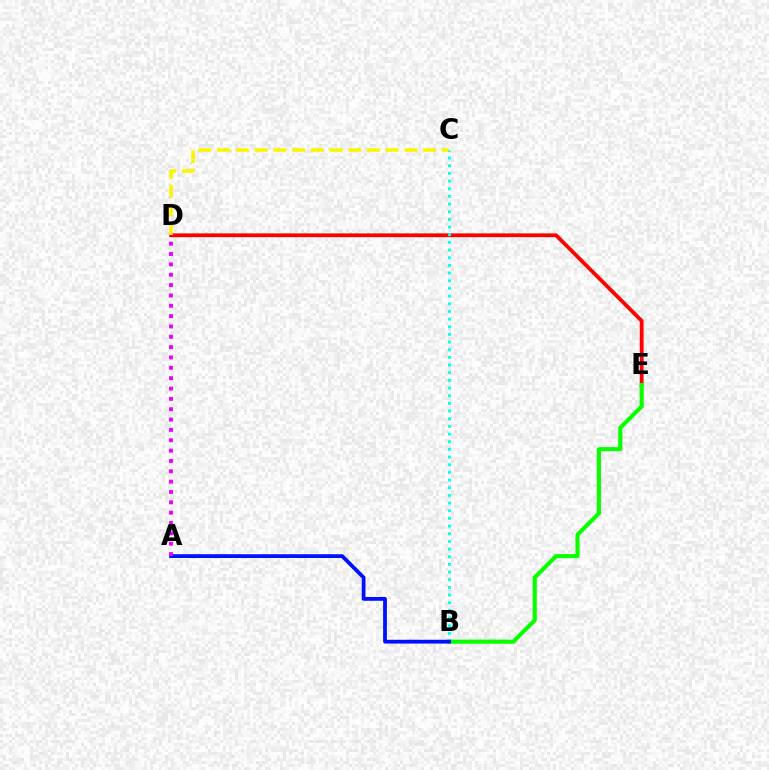{('D', 'E'): [{'color': '#ff0000', 'line_style': 'solid', 'thickness': 2.73}], ('C', 'D'): [{'color': '#fcf500', 'line_style': 'dashed', 'thickness': 2.54}], ('B', 'C'): [{'color': '#00fff6', 'line_style': 'dotted', 'thickness': 2.08}], ('B', 'E'): [{'color': '#08ff00', 'line_style': 'solid', 'thickness': 2.97}], ('A', 'B'): [{'color': '#0010ff', 'line_style': 'solid', 'thickness': 2.72}], ('A', 'D'): [{'color': '#ee00ff', 'line_style': 'dotted', 'thickness': 2.81}]}